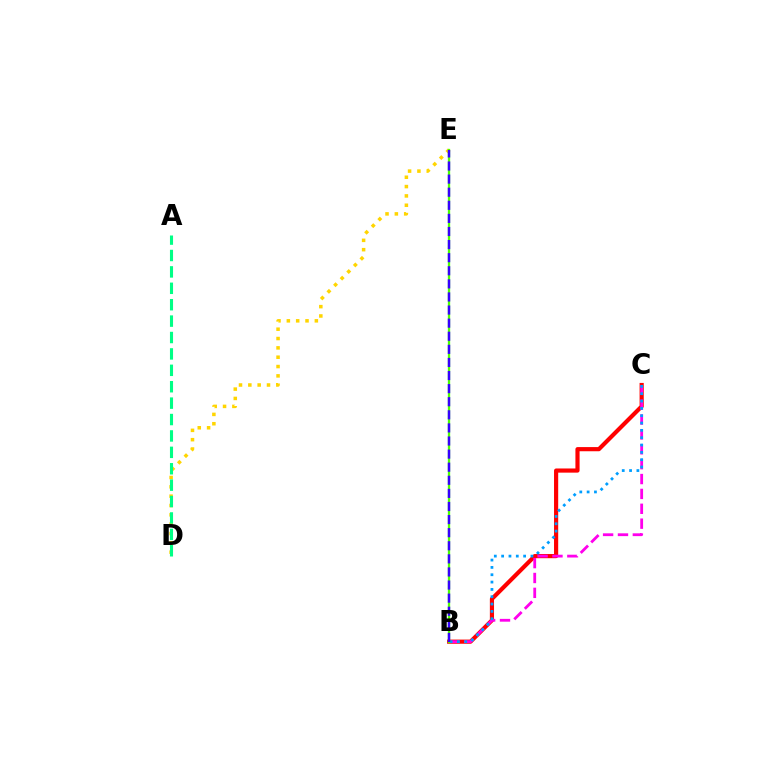{('B', 'C'): [{'color': '#ff0000', 'line_style': 'solid', 'thickness': 3.0}, {'color': '#ff00ed', 'line_style': 'dashed', 'thickness': 2.02}, {'color': '#009eff', 'line_style': 'dotted', 'thickness': 1.99}], ('D', 'E'): [{'color': '#ffd500', 'line_style': 'dotted', 'thickness': 2.54}], ('A', 'D'): [{'color': '#00ff86', 'line_style': 'dashed', 'thickness': 2.23}], ('B', 'E'): [{'color': '#4fff00', 'line_style': 'solid', 'thickness': 1.65}, {'color': '#3700ff', 'line_style': 'dashed', 'thickness': 1.78}]}